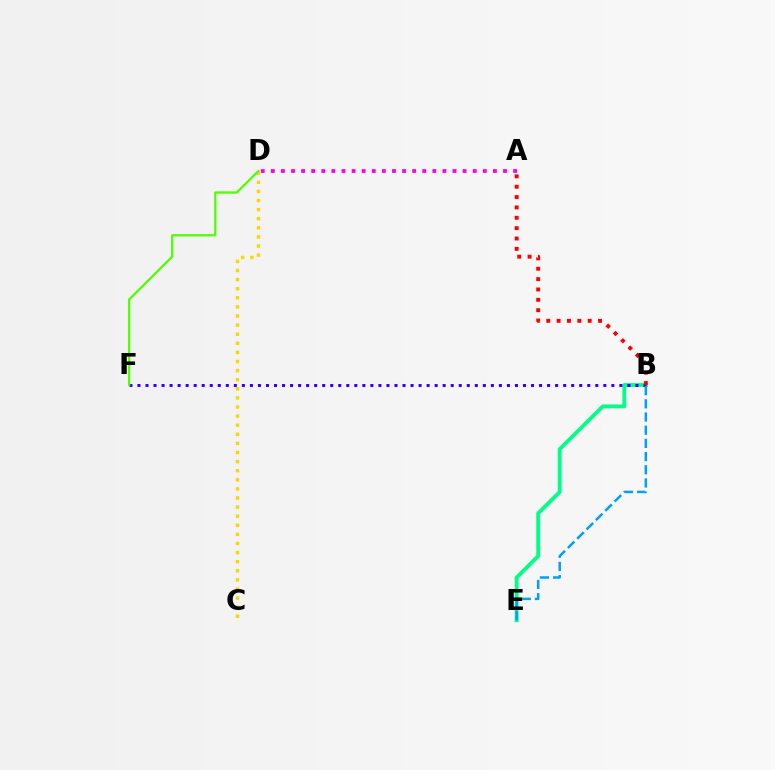{('B', 'E'): [{'color': '#00ff86', 'line_style': 'solid', 'thickness': 2.76}, {'color': '#009eff', 'line_style': 'dashed', 'thickness': 1.79}], ('B', 'F'): [{'color': '#3700ff', 'line_style': 'dotted', 'thickness': 2.18}], ('A', 'B'): [{'color': '#ff0000', 'line_style': 'dotted', 'thickness': 2.81}], ('A', 'D'): [{'color': '#ff00ed', 'line_style': 'dotted', 'thickness': 2.74}], ('C', 'D'): [{'color': '#ffd500', 'line_style': 'dotted', 'thickness': 2.47}], ('D', 'F'): [{'color': '#4fff00', 'line_style': 'solid', 'thickness': 1.63}]}